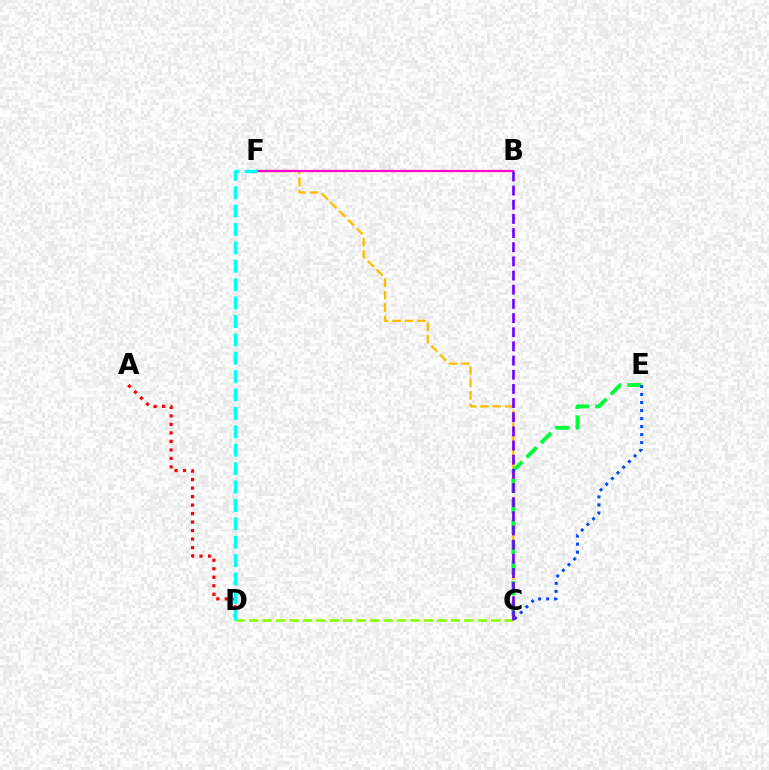{('C', 'F'): [{'color': '#ffbd00', 'line_style': 'dashed', 'thickness': 1.68}], ('B', 'F'): [{'color': '#ff00cf', 'line_style': 'solid', 'thickness': 1.6}], ('C', 'D'): [{'color': '#84ff00', 'line_style': 'dashed', 'thickness': 1.83}], ('C', 'E'): [{'color': '#00ff39', 'line_style': 'dashed', 'thickness': 2.78}, {'color': '#004bff', 'line_style': 'dotted', 'thickness': 2.18}], ('B', 'C'): [{'color': '#7200ff', 'line_style': 'dashed', 'thickness': 1.92}], ('A', 'D'): [{'color': '#ff0000', 'line_style': 'dotted', 'thickness': 2.31}], ('D', 'F'): [{'color': '#00fff6', 'line_style': 'dashed', 'thickness': 2.5}]}